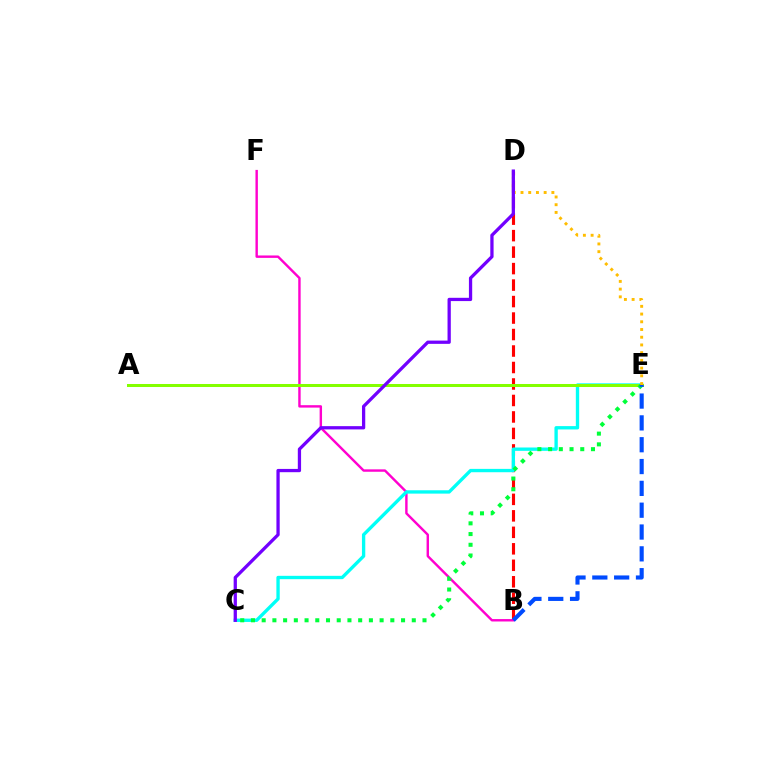{('B', 'D'): [{'color': '#ff0000', 'line_style': 'dashed', 'thickness': 2.24}], ('B', 'F'): [{'color': '#ff00cf', 'line_style': 'solid', 'thickness': 1.74}], ('C', 'E'): [{'color': '#00fff6', 'line_style': 'solid', 'thickness': 2.41}, {'color': '#00ff39', 'line_style': 'dotted', 'thickness': 2.91}], ('A', 'E'): [{'color': '#84ff00', 'line_style': 'solid', 'thickness': 2.17}], ('B', 'E'): [{'color': '#004bff', 'line_style': 'dashed', 'thickness': 2.97}], ('D', 'E'): [{'color': '#ffbd00', 'line_style': 'dotted', 'thickness': 2.1}], ('C', 'D'): [{'color': '#7200ff', 'line_style': 'solid', 'thickness': 2.35}]}